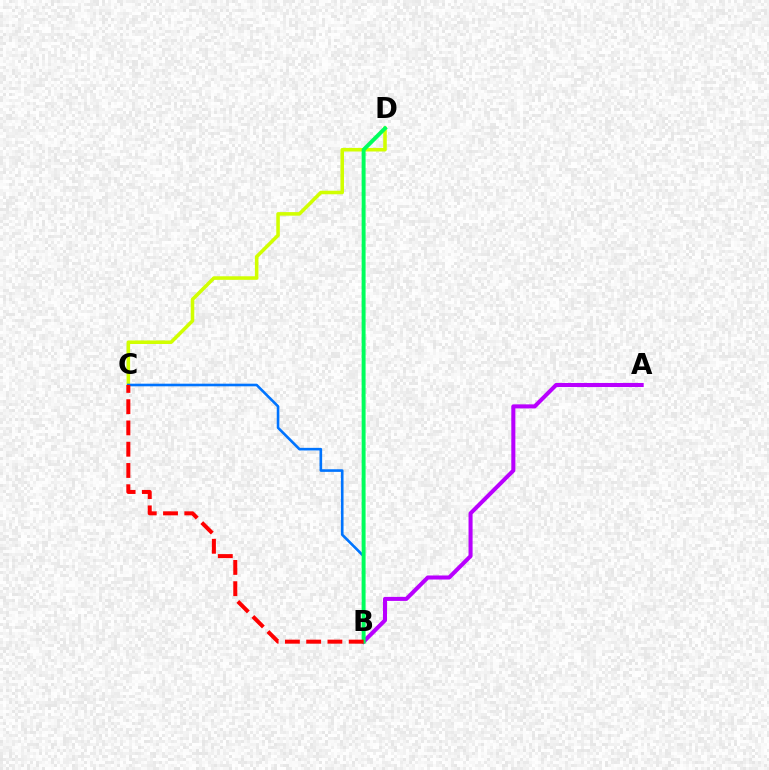{('A', 'B'): [{'color': '#b900ff', 'line_style': 'solid', 'thickness': 2.91}], ('C', 'D'): [{'color': '#d1ff00', 'line_style': 'solid', 'thickness': 2.56}], ('B', 'C'): [{'color': '#0074ff', 'line_style': 'solid', 'thickness': 1.89}, {'color': '#ff0000', 'line_style': 'dashed', 'thickness': 2.89}], ('B', 'D'): [{'color': '#00ff5c', 'line_style': 'solid', 'thickness': 2.84}]}